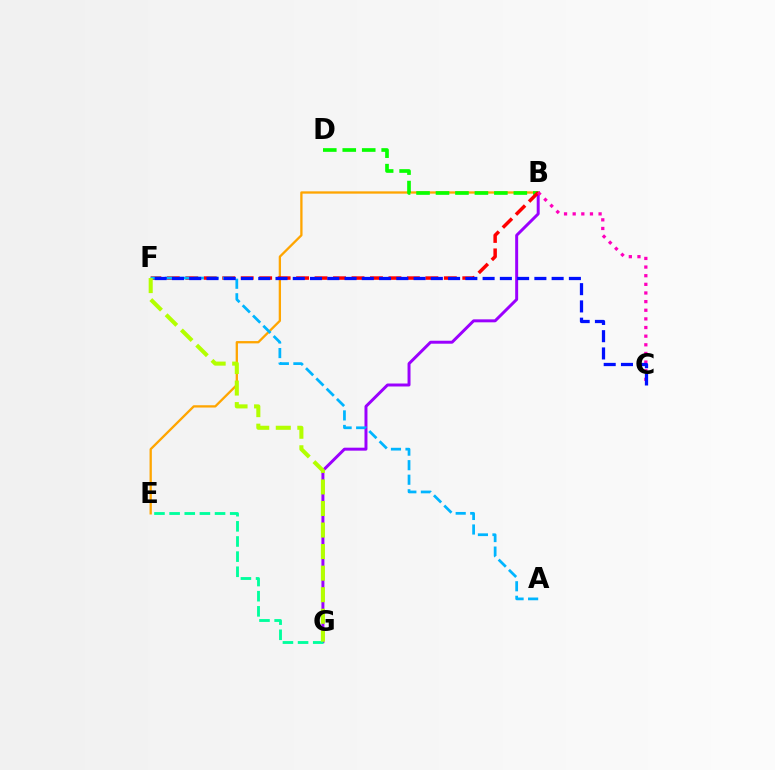{('B', 'G'): [{'color': '#9b00ff', 'line_style': 'solid', 'thickness': 2.14}], ('B', 'E'): [{'color': '#ffa500', 'line_style': 'solid', 'thickness': 1.66}], ('E', 'G'): [{'color': '#00ff9d', 'line_style': 'dashed', 'thickness': 2.06}], ('B', 'D'): [{'color': '#08ff00', 'line_style': 'dashed', 'thickness': 2.64}], ('B', 'F'): [{'color': '#ff0000', 'line_style': 'dashed', 'thickness': 2.51}], ('A', 'F'): [{'color': '#00b5ff', 'line_style': 'dashed', 'thickness': 1.98}], ('F', 'G'): [{'color': '#b3ff00', 'line_style': 'dashed', 'thickness': 2.93}], ('B', 'C'): [{'color': '#ff00bd', 'line_style': 'dotted', 'thickness': 2.35}], ('C', 'F'): [{'color': '#0010ff', 'line_style': 'dashed', 'thickness': 2.34}]}